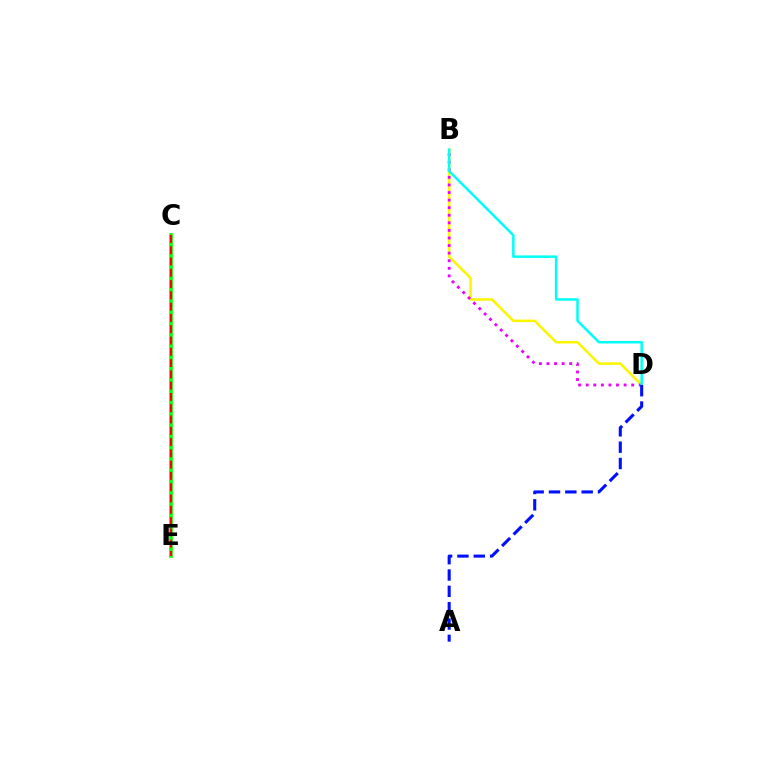{('B', 'D'): [{'color': '#fcf500', 'line_style': 'solid', 'thickness': 1.83}, {'color': '#ee00ff', 'line_style': 'dotted', 'thickness': 2.06}, {'color': '#00fff6', 'line_style': 'solid', 'thickness': 1.8}], ('C', 'E'): [{'color': '#08ff00', 'line_style': 'solid', 'thickness': 2.64}, {'color': '#ff0000', 'line_style': 'dashed', 'thickness': 1.53}], ('A', 'D'): [{'color': '#0010ff', 'line_style': 'dashed', 'thickness': 2.22}]}